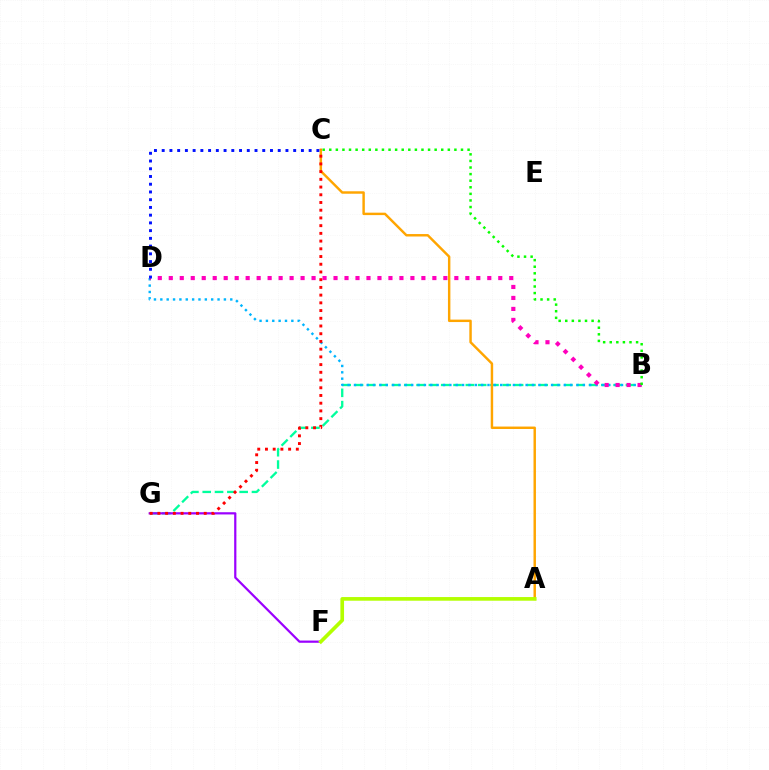{('B', 'G'): [{'color': '#00ff9d', 'line_style': 'dashed', 'thickness': 1.67}], ('B', 'D'): [{'color': '#00b5ff', 'line_style': 'dotted', 'thickness': 1.73}, {'color': '#ff00bd', 'line_style': 'dotted', 'thickness': 2.98}], ('F', 'G'): [{'color': '#9b00ff', 'line_style': 'solid', 'thickness': 1.6}], ('A', 'C'): [{'color': '#ffa500', 'line_style': 'solid', 'thickness': 1.76}], ('B', 'C'): [{'color': '#08ff00', 'line_style': 'dotted', 'thickness': 1.79}], ('C', 'G'): [{'color': '#ff0000', 'line_style': 'dotted', 'thickness': 2.1}], ('C', 'D'): [{'color': '#0010ff', 'line_style': 'dotted', 'thickness': 2.1}], ('A', 'F'): [{'color': '#b3ff00', 'line_style': 'solid', 'thickness': 2.63}]}